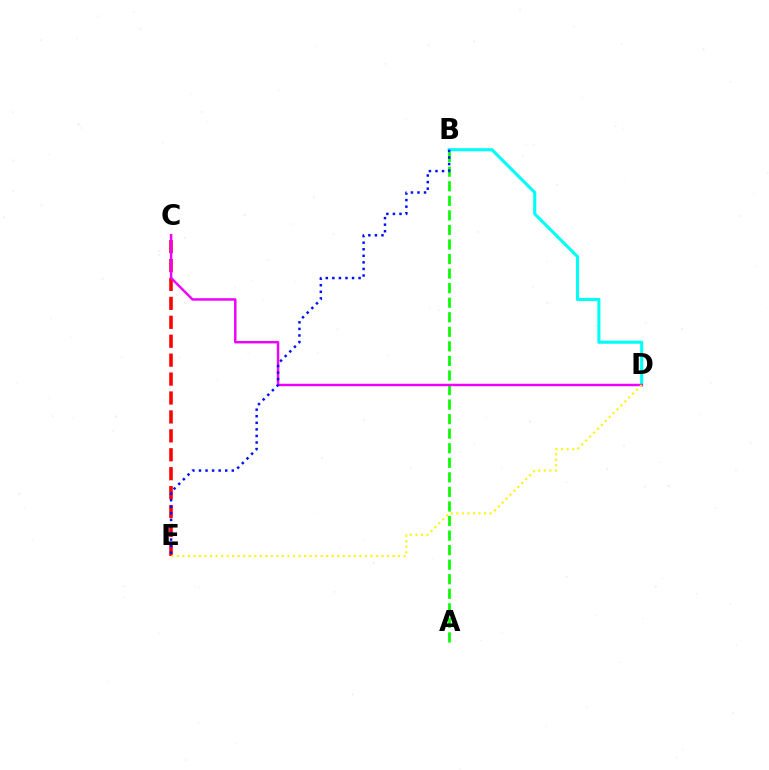{('A', 'B'): [{'color': '#08ff00', 'line_style': 'dashed', 'thickness': 1.98}], ('C', 'E'): [{'color': '#ff0000', 'line_style': 'dashed', 'thickness': 2.57}], ('B', 'D'): [{'color': '#00fff6', 'line_style': 'solid', 'thickness': 2.22}], ('C', 'D'): [{'color': '#ee00ff', 'line_style': 'solid', 'thickness': 1.77}], ('B', 'E'): [{'color': '#0010ff', 'line_style': 'dotted', 'thickness': 1.78}], ('D', 'E'): [{'color': '#fcf500', 'line_style': 'dotted', 'thickness': 1.5}]}